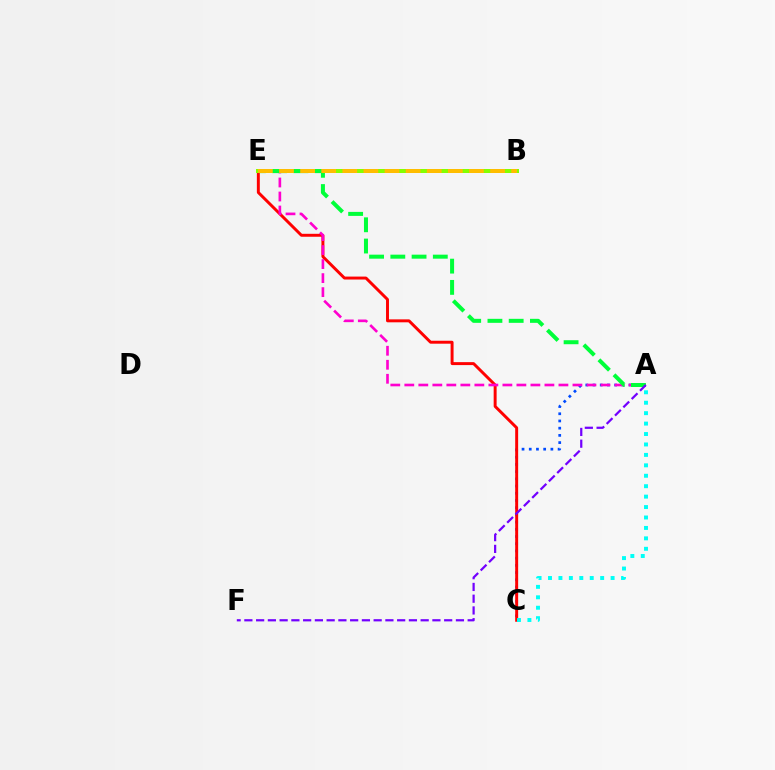{('A', 'C'): [{'color': '#004bff', 'line_style': 'dotted', 'thickness': 1.96}, {'color': '#00fff6', 'line_style': 'dotted', 'thickness': 2.83}], ('C', 'E'): [{'color': '#ff0000', 'line_style': 'solid', 'thickness': 2.12}], ('A', 'E'): [{'color': '#ff00cf', 'line_style': 'dashed', 'thickness': 1.9}, {'color': '#00ff39', 'line_style': 'dashed', 'thickness': 2.89}], ('B', 'E'): [{'color': '#84ff00', 'line_style': 'solid', 'thickness': 2.88}, {'color': '#ffbd00', 'line_style': 'dashed', 'thickness': 2.87}], ('A', 'F'): [{'color': '#7200ff', 'line_style': 'dashed', 'thickness': 1.6}]}